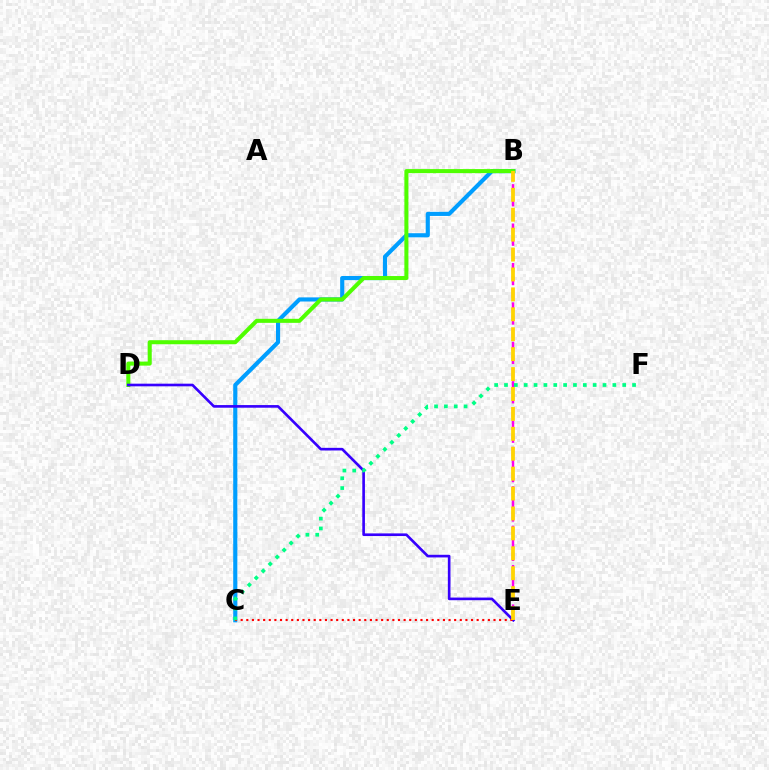{('B', 'E'): [{'color': '#ff00ed', 'line_style': 'dashed', 'thickness': 1.78}, {'color': '#ffd500', 'line_style': 'dashed', 'thickness': 2.71}], ('B', 'C'): [{'color': '#009eff', 'line_style': 'solid', 'thickness': 2.97}], ('B', 'D'): [{'color': '#4fff00', 'line_style': 'solid', 'thickness': 2.9}], ('D', 'E'): [{'color': '#3700ff', 'line_style': 'solid', 'thickness': 1.9}], ('C', 'E'): [{'color': '#ff0000', 'line_style': 'dotted', 'thickness': 1.53}], ('C', 'F'): [{'color': '#00ff86', 'line_style': 'dotted', 'thickness': 2.68}]}